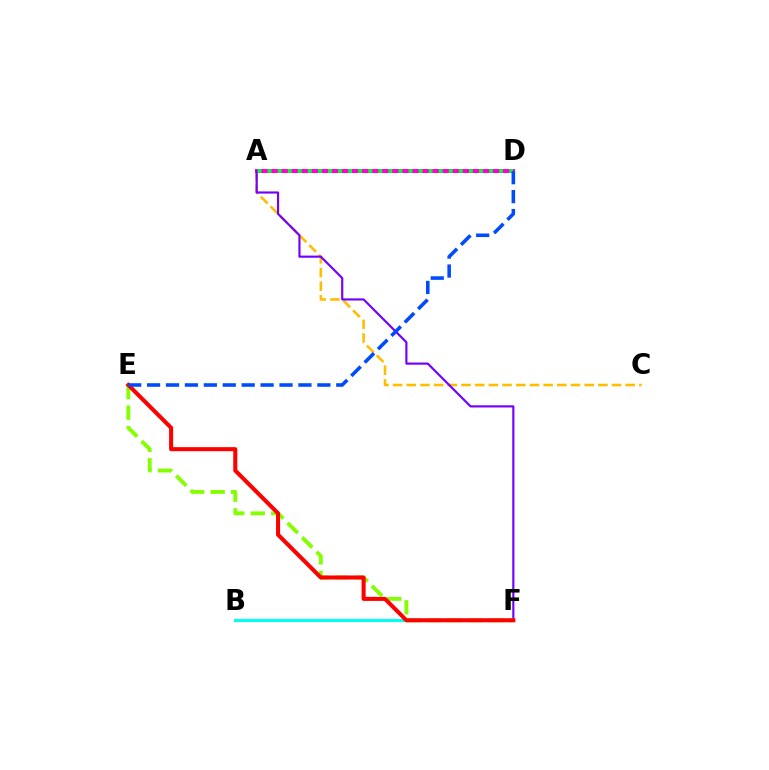{('A', 'C'): [{'color': '#ffbd00', 'line_style': 'dashed', 'thickness': 1.86}], ('A', 'D'): [{'color': '#ff00cf', 'line_style': 'solid', 'thickness': 2.9}, {'color': '#00ff39', 'line_style': 'dotted', 'thickness': 2.73}], ('A', 'F'): [{'color': '#7200ff', 'line_style': 'solid', 'thickness': 1.55}], ('B', 'F'): [{'color': '#00fff6', 'line_style': 'solid', 'thickness': 2.2}], ('E', 'F'): [{'color': '#84ff00', 'line_style': 'dashed', 'thickness': 2.79}, {'color': '#ff0000', 'line_style': 'solid', 'thickness': 2.91}], ('D', 'E'): [{'color': '#004bff', 'line_style': 'dashed', 'thickness': 2.57}]}